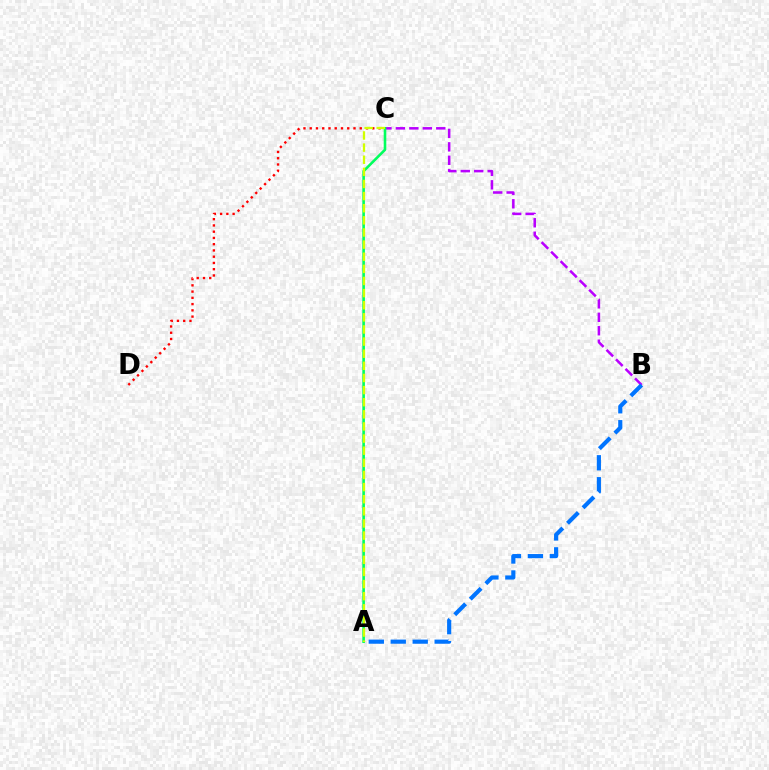{('C', 'D'): [{'color': '#ff0000', 'line_style': 'dotted', 'thickness': 1.7}], ('B', 'C'): [{'color': '#b900ff', 'line_style': 'dashed', 'thickness': 1.83}], ('A', 'C'): [{'color': '#00ff5c', 'line_style': 'solid', 'thickness': 1.87}, {'color': '#d1ff00', 'line_style': 'dashed', 'thickness': 1.65}], ('A', 'B'): [{'color': '#0074ff', 'line_style': 'dashed', 'thickness': 2.98}]}